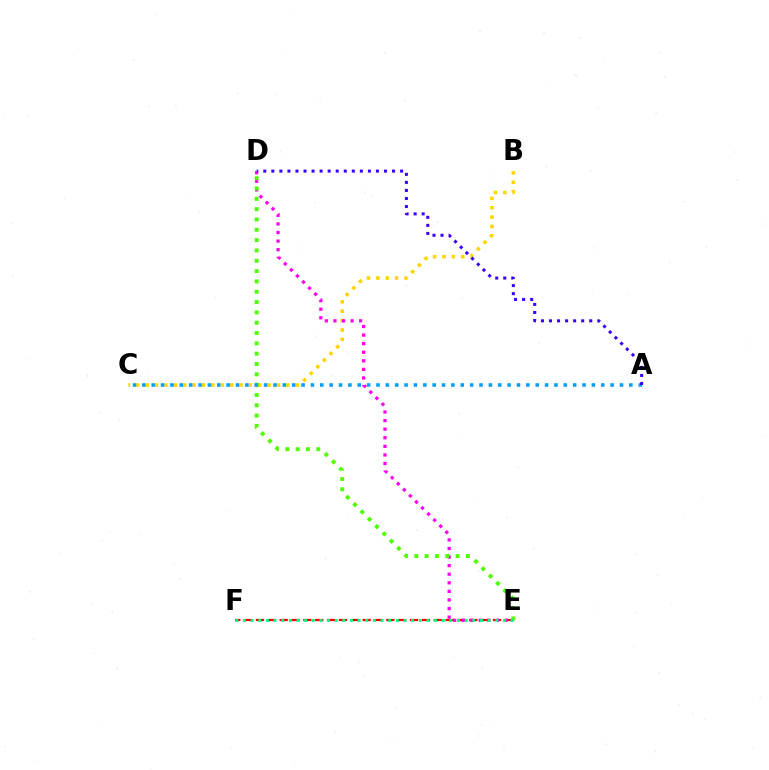{('E', 'F'): [{'color': '#ff0000', 'line_style': 'dashed', 'thickness': 1.61}, {'color': '#00ff86', 'line_style': 'dotted', 'thickness': 2.08}], ('B', 'C'): [{'color': '#ffd500', 'line_style': 'dotted', 'thickness': 2.55}], ('D', 'E'): [{'color': '#ff00ed', 'line_style': 'dotted', 'thickness': 2.33}, {'color': '#4fff00', 'line_style': 'dotted', 'thickness': 2.81}], ('A', 'C'): [{'color': '#009eff', 'line_style': 'dotted', 'thickness': 2.54}], ('A', 'D'): [{'color': '#3700ff', 'line_style': 'dotted', 'thickness': 2.19}]}